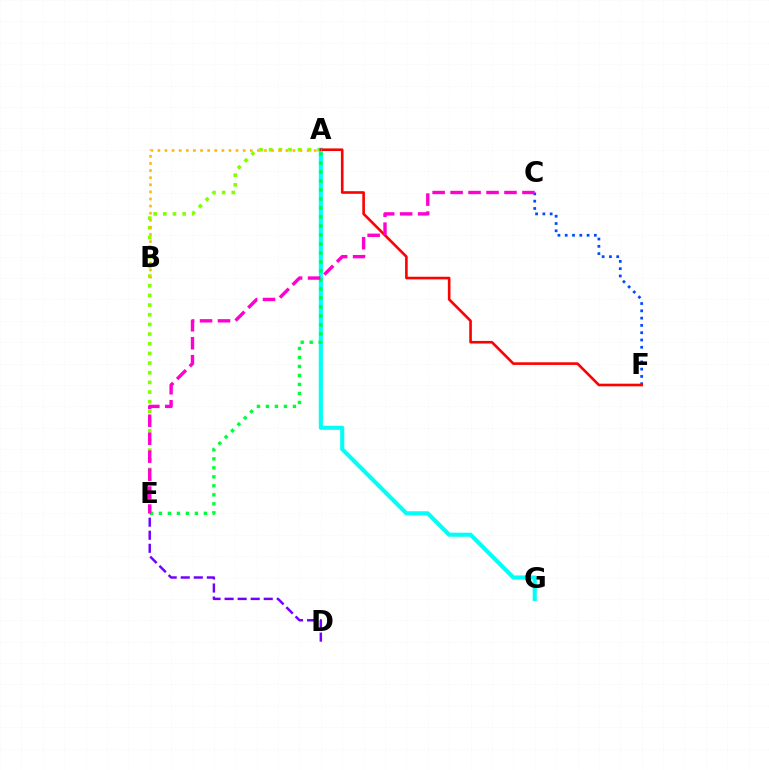{('C', 'F'): [{'color': '#004bff', 'line_style': 'dotted', 'thickness': 1.98}], ('A', 'E'): [{'color': '#84ff00', 'line_style': 'dotted', 'thickness': 2.63}, {'color': '#00ff39', 'line_style': 'dotted', 'thickness': 2.44}], ('A', 'G'): [{'color': '#00fff6', 'line_style': 'solid', 'thickness': 2.95}], ('D', 'E'): [{'color': '#7200ff', 'line_style': 'dashed', 'thickness': 1.77}], ('A', 'F'): [{'color': '#ff0000', 'line_style': 'solid', 'thickness': 1.89}], ('C', 'E'): [{'color': '#ff00cf', 'line_style': 'dashed', 'thickness': 2.44}], ('A', 'B'): [{'color': '#ffbd00', 'line_style': 'dotted', 'thickness': 1.93}]}